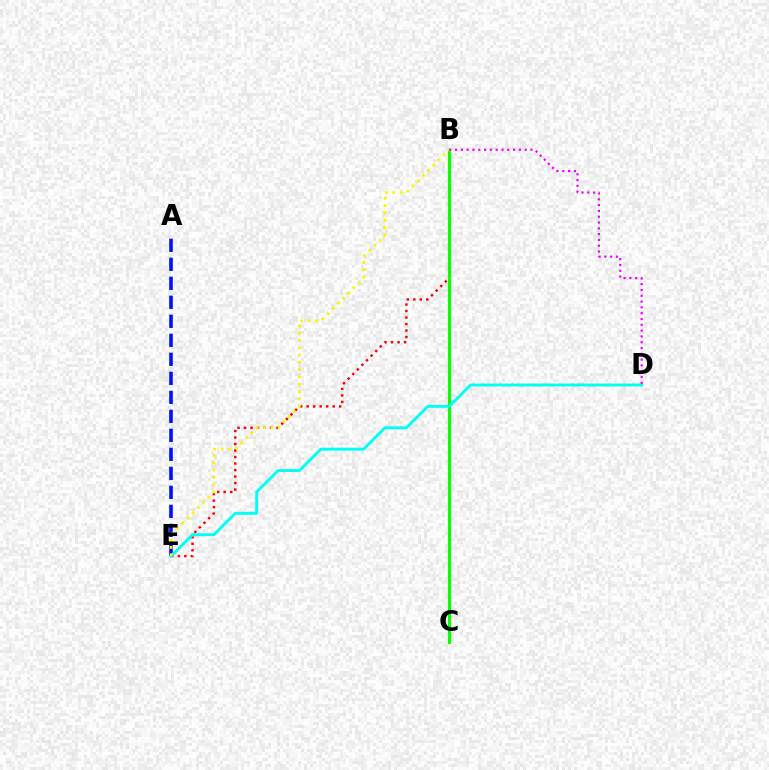{('B', 'E'): [{'color': '#ff0000', 'line_style': 'dotted', 'thickness': 1.77}, {'color': '#fcf500', 'line_style': 'dotted', 'thickness': 1.99}], ('B', 'C'): [{'color': '#08ff00', 'line_style': 'solid', 'thickness': 2.23}], ('A', 'E'): [{'color': '#0010ff', 'line_style': 'dashed', 'thickness': 2.58}], ('D', 'E'): [{'color': '#00fff6', 'line_style': 'solid', 'thickness': 2.1}], ('B', 'D'): [{'color': '#ee00ff', 'line_style': 'dotted', 'thickness': 1.58}]}